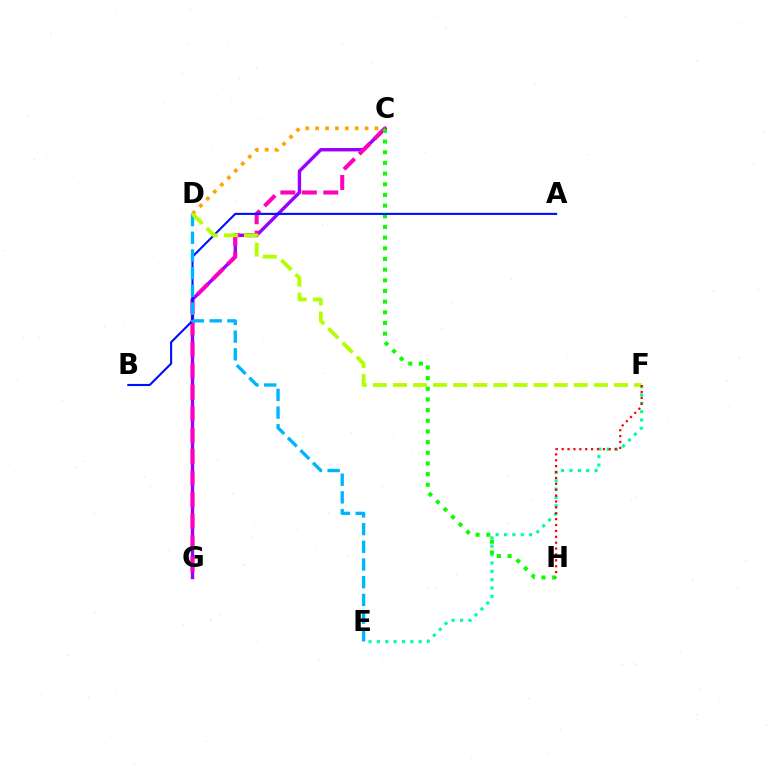{('C', 'G'): [{'color': '#9b00ff', 'line_style': 'solid', 'thickness': 2.43}, {'color': '#ff00bd', 'line_style': 'dashed', 'thickness': 2.92}], ('E', 'F'): [{'color': '#00ff9d', 'line_style': 'dotted', 'thickness': 2.27}], ('C', 'H'): [{'color': '#08ff00', 'line_style': 'dotted', 'thickness': 2.9}], ('A', 'B'): [{'color': '#0010ff', 'line_style': 'solid', 'thickness': 1.52}], ('C', 'D'): [{'color': '#ffa500', 'line_style': 'dotted', 'thickness': 2.69}], ('D', 'E'): [{'color': '#00b5ff', 'line_style': 'dashed', 'thickness': 2.4}], ('D', 'F'): [{'color': '#b3ff00', 'line_style': 'dashed', 'thickness': 2.73}], ('F', 'H'): [{'color': '#ff0000', 'line_style': 'dotted', 'thickness': 1.6}]}